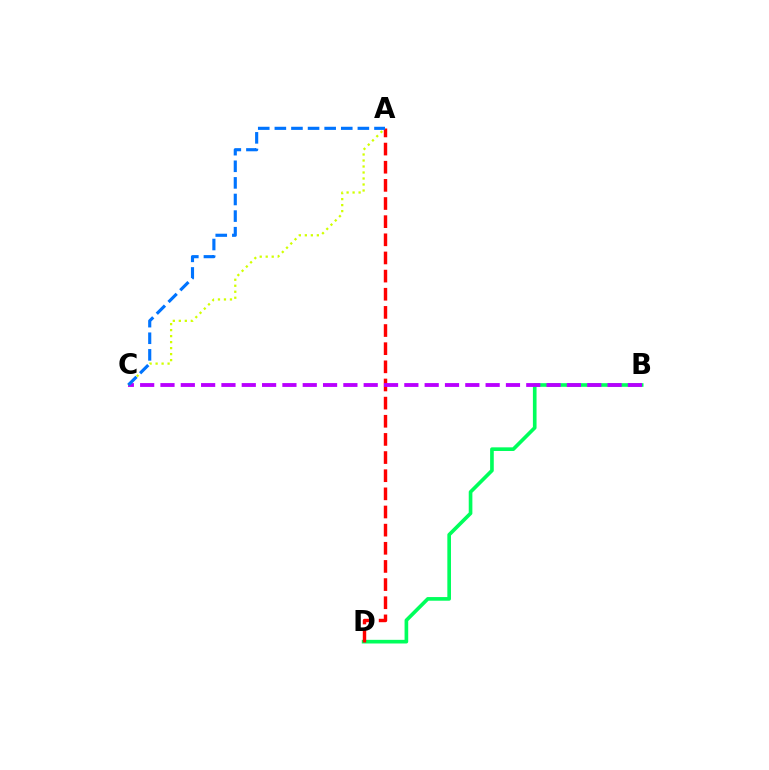{('B', 'D'): [{'color': '#00ff5c', 'line_style': 'solid', 'thickness': 2.63}], ('A', 'D'): [{'color': '#ff0000', 'line_style': 'dashed', 'thickness': 2.47}], ('B', 'C'): [{'color': '#b900ff', 'line_style': 'dashed', 'thickness': 2.76}], ('A', 'C'): [{'color': '#d1ff00', 'line_style': 'dotted', 'thickness': 1.63}, {'color': '#0074ff', 'line_style': 'dashed', 'thickness': 2.26}]}